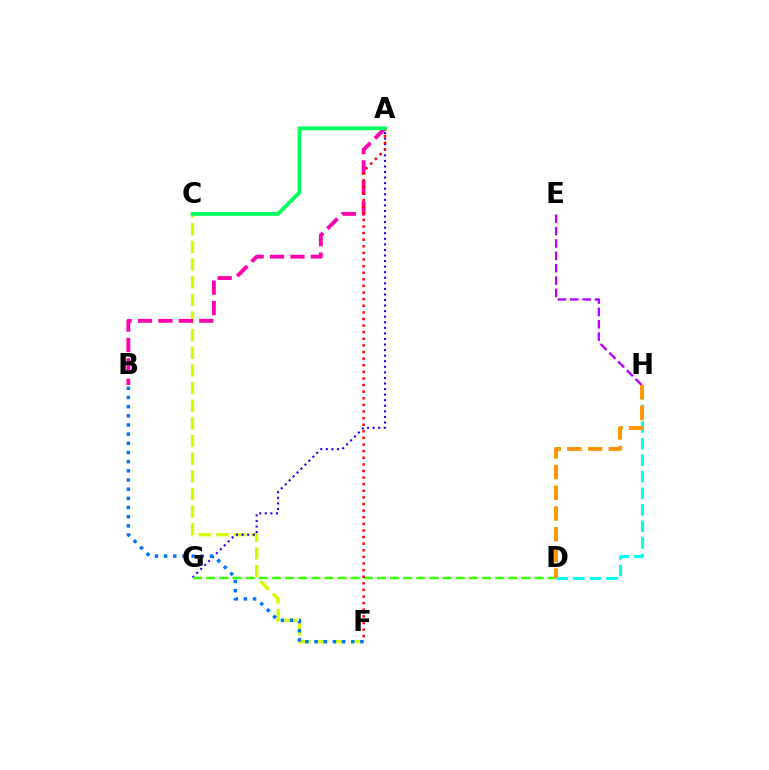{('D', 'H'): [{'color': '#00fff6', 'line_style': 'dashed', 'thickness': 2.25}, {'color': '#ff9400', 'line_style': 'dashed', 'thickness': 2.82}], ('C', 'F'): [{'color': '#d1ff00', 'line_style': 'dashed', 'thickness': 2.4}], ('A', 'G'): [{'color': '#2500ff', 'line_style': 'dotted', 'thickness': 1.51}], ('B', 'F'): [{'color': '#0074ff', 'line_style': 'dotted', 'thickness': 2.49}], ('E', 'H'): [{'color': '#b900ff', 'line_style': 'dashed', 'thickness': 1.68}], ('A', 'B'): [{'color': '#ff00ac', 'line_style': 'dashed', 'thickness': 2.77}], ('D', 'G'): [{'color': '#3dff00', 'line_style': 'dashed', 'thickness': 1.78}], ('A', 'F'): [{'color': '#ff0000', 'line_style': 'dotted', 'thickness': 1.8}], ('A', 'C'): [{'color': '#00ff5c', 'line_style': 'solid', 'thickness': 2.72}]}